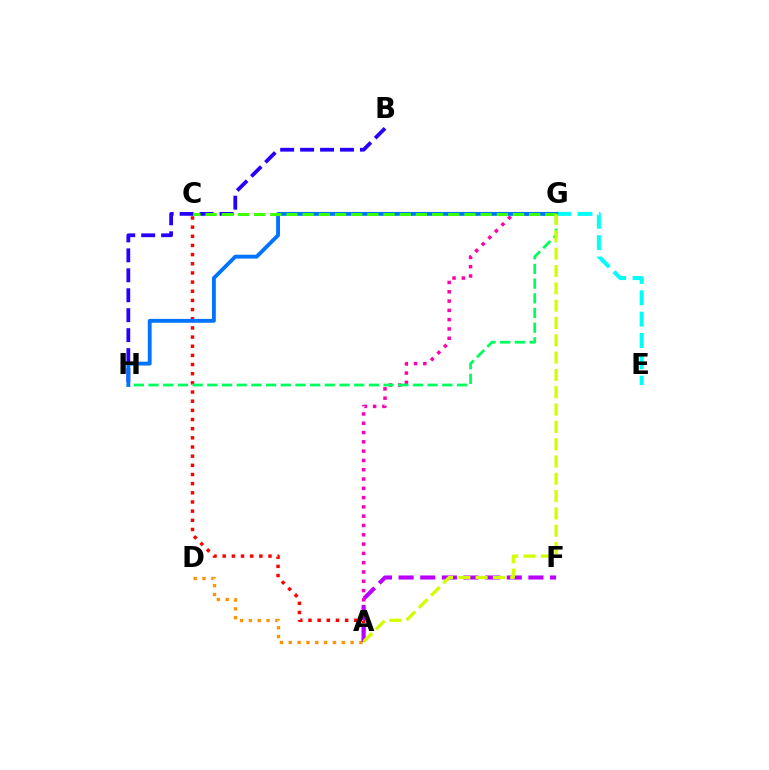{('A', 'G'): [{'color': '#ff00ac', 'line_style': 'dotted', 'thickness': 2.53}, {'color': '#d1ff00', 'line_style': 'dashed', 'thickness': 2.35}], ('E', 'G'): [{'color': '#00fff6', 'line_style': 'dashed', 'thickness': 2.9}], ('B', 'H'): [{'color': '#2500ff', 'line_style': 'dashed', 'thickness': 2.71}], ('A', 'C'): [{'color': '#ff0000', 'line_style': 'dotted', 'thickness': 2.49}], ('A', 'D'): [{'color': '#ff9400', 'line_style': 'dotted', 'thickness': 2.4}], ('G', 'H'): [{'color': '#00ff5c', 'line_style': 'dashed', 'thickness': 2.0}, {'color': '#0074ff', 'line_style': 'solid', 'thickness': 2.78}], ('A', 'F'): [{'color': '#b900ff', 'line_style': 'dashed', 'thickness': 2.94}], ('C', 'G'): [{'color': '#3dff00', 'line_style': 'dashed', 'thickness': 2.2}]}